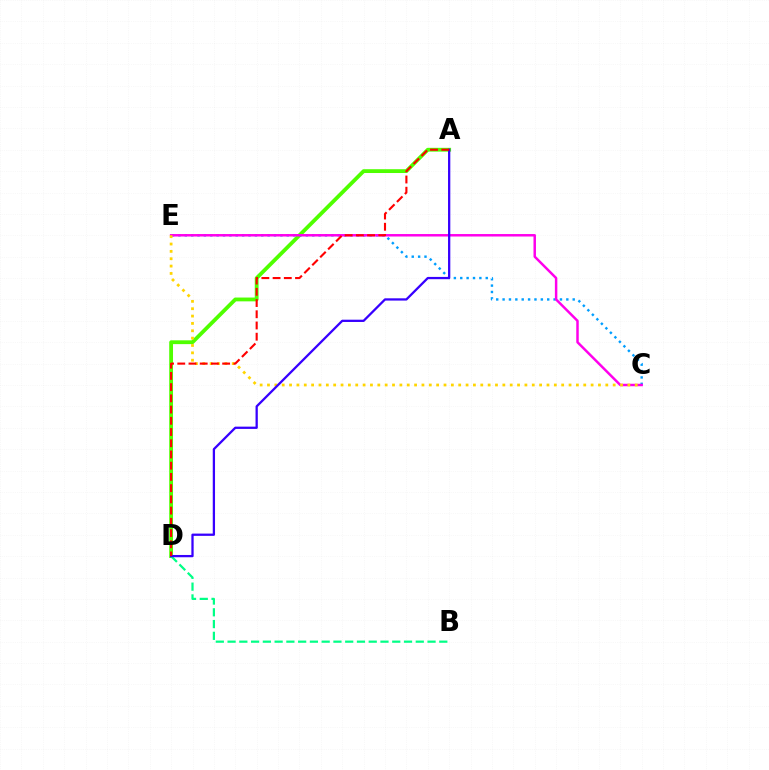{('A', 'D'): [{'color': '#4fff00', 'line_style': 'solid', 'thickness': 2.74}, {'color': '#3700ff', 'line_style': 'solid', 'thickness': 1.64}, {'color': '#ff0000', 'line_style': 'dashed', 'thickness': 1.52}], ('C', 'E'): [{'color': '#009eff', 'line_style': 'dotted', 'thickness': 1.73}, {'color': '#ff00ed', 'line_style': 'solid', 'thickness': 1.78}, {'color': '#ffd500', 'line_style': 'dotted', 'thickness': 2.0}], ('B', 'D'): [{'color': '#00ff86', 'line_style': 'dashed', 'thickness': 1.6}]}